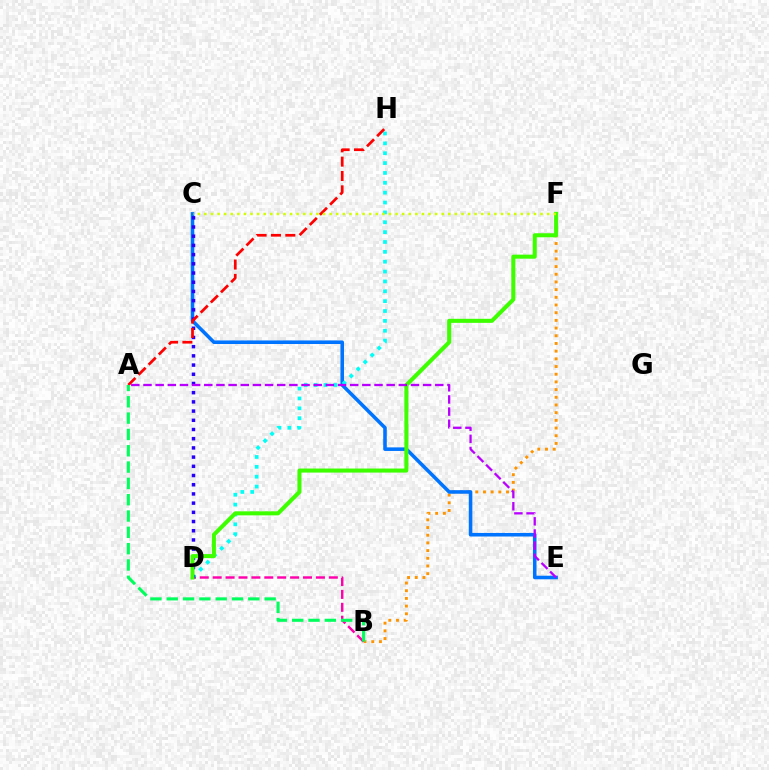{('B', 'F'): [{'color': '#ff9400', 'line_style': 'dotted', 'thickness': 2.09}], ('C', 'E'): [{'color': '#0074ff', 'line_style': 'solid', 'thickness': 2.57}], ('B', 'D'): [{'color': '#ff00ac', 'line_style': 'dashed', 'thickness': 1.75}], ('D', 'H'): [{'color': '#00fff6', 'line_style': 'dotted', 'thickness': 2.68}], ('C', 'D'): [{'color': '#2500ff', 'line_style': 'dotted', 'thickness': 2.5}], ('A', 'H'): [{'color': '#ff0000', 'line_style': 'dashed', 'thickness': 1.95}], ('D', 'F'): [{'color': '#3dff00', 'line_style': 'solid', 'thickness': 2.91}], ('C', 'F'): [{'color': '#d1ff00', 'line_style': 'dotted', 'thickness': 1.79}], ('A', 'E'): [{'color': '#b900ff', 'line_style': 'dashed', 'thickness': 1.65}], ('A', 'B'): [{'color': '#00ff5c', 'line_style': 'dashed', 'thickness': 2.22}]}